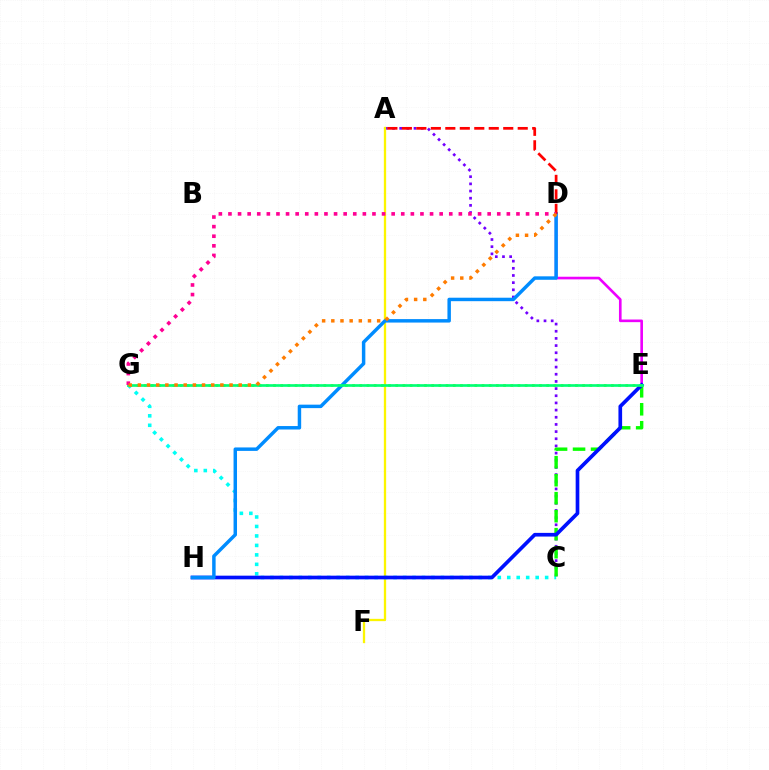{('D', 'E'): [{'color': '#ee00ff', 'line_style': 'solid', 'thickness': 1.9}], ('A', 'C'): [{'color': '#7200ff', 'line_style': 'dotted', 'thickness': 1.95}], ('A', 'F'): [{'color': '#fcf500', 'line_style': 'solid', 'thickness': 1.66}], ('C', 'G'): [{'color': '#00fff6', 'line_style': 'dotted', 'thickness': 2.57}], ('C', 'E'): [{'color': '#08ff00', 'line_style': 'dashed', 'thickness': 2.44}], ('E', 'H'): [{'color': '#0010ff', 'line_style': 'solid', 'thickness': 2.65}], ('E', 'G'): [{'color': '#84ff00', 'line_style': 'dotted', 'thickness': 1.95}, {'color': '#00ff74', 'line_style': 'solid', 'thickness': 1.92}], ('D', 'H'): [{'color': '#008cff', 'line_style': 'solid', 'thickness': 2.49}], ('A', 'D'): [{'color': '#ff0000', 'line_style': 'dashed', 'thickness': 1.97}], ('D', 'G'): [{'color': '#ff0094', 'line_style': 'dotted', 'thickness': 2.61}, {'color': '#ff7c00', 'line_style': 'dotted', 'thickness': 2.49}]}